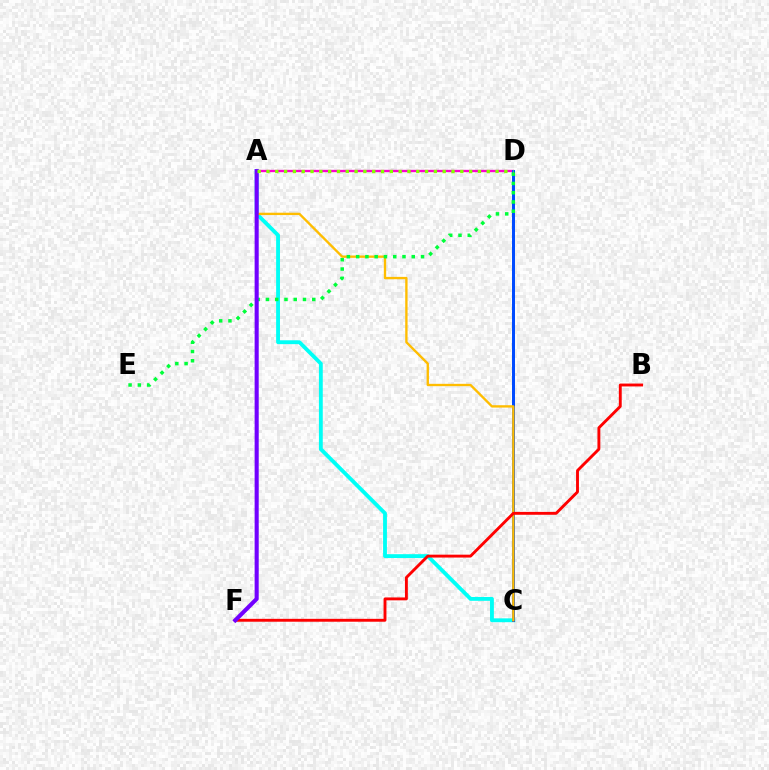{('A', 'C'): [{'color': '#00fff6', 'line_style': 'solid', 'thickness': 2.77}, {'color': '#ffbd00', 'line_style': 'solid', 'thickness': 1.69}], ('A', 'D'): [{'color': '#ff00cf', 'line_style': 'solid', 'thickness': 1.69}, {'color': '#84ff00', 'line_style': 'dotted', 'thickness': 2.39}], ('C', 'D'): [{'color': '#004bff', 'line_style': 'solid', 'thickness': 2.16}], ('D', 'E'): [{'color': '#00ff39', 'line_style': 'dotted', 'thickness': 2.52}], ('B', 'F'): [{'color': '#ff0000', 'line_style': 'solid', 'thickness': 2.08}], ('A', 'F'): [{'color': '#7200ff', 'line_style': 'solid', 'thickness': 2.95}]}